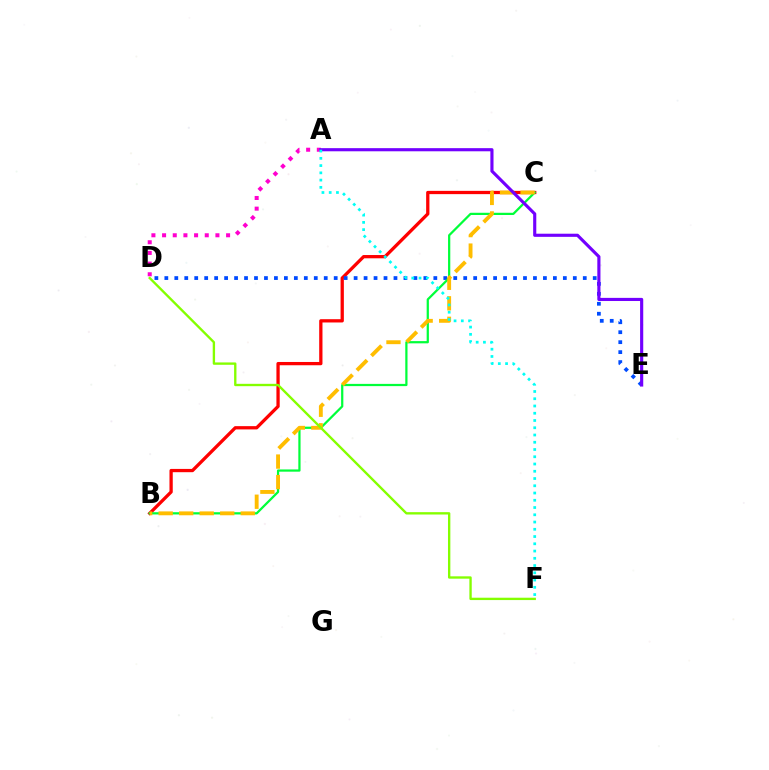{('B', 'C'): [{'color': '#ff0000', 'line_style': 'solid', 'thickness': 2.36}, {'color': '#00ff39', 'line_style': 'solid', 'thickness': 1.61}, {'color': '#ffbd00', 'line_style': 'dashed', 'thickness': 2.79}], ('D', 'E'): [{'color': '#004bff', 'line_style': 'dotted', 'thickness': 2.71}], ('A', 'D'): [{'color': '#ff00cf', 'line_style': 'dotted', 'thickness': 2.9}], ('A', 'E'): [{'color': '#7200ff', 'line_style': 'solid', 'thickness': 2.26}], ('D', 'F'): [{'color': '#84ff00', 'line_style': 'solid', 'thickness': 1.7}], ('A', 'F'): [{'color': '#00fff6', 'line_style': 'dotted', 'thickness': 1.97}]}